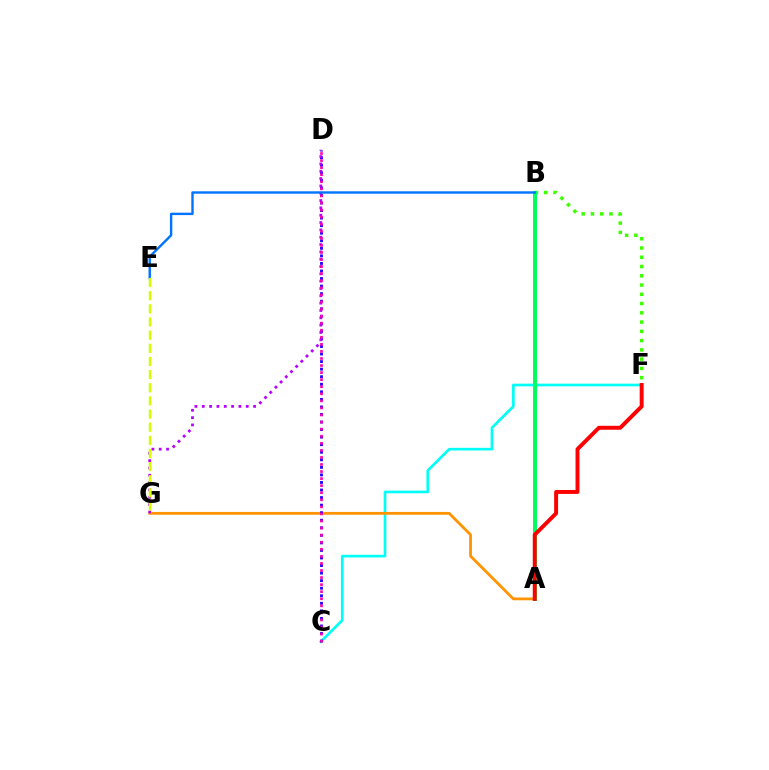{('C', 'F'): [{'color': '#00fff6', 'line_style': 'solid', 'thickness': 1.92}], ('A', 'G'): [{'color': '#ff9400', 'line_style': 'solid', 'thickness': 2.0}], ('B', 'F'): [{'color': '#3dff00', 'line_style': 'dotted', 'thickness': 2.52}], ('A', 'B'): [{'color': '#00ff5c', 'line_style': 'solid', 'thickness': 2.84}], ('C', 'D'): [{'color': '#2500ff', 'line_style': 'dotted', 'thickness': 2.05}, {'color': '#ff00ac', 'line_style': 'dotted', 'thickness': 1.92}], ('D', 'G'): [{'color': '#b900ff', 'line_style': 'dotted', 'thickness': 1.99}], ('A', 'F'): [{'color': '#ff0000', 'line_style': 'solid', 'thickness': 2.83}], ('B', 'E'): [{'color': '#0074ff', 'line_style': 'solid', 'thickness': 1.73}], ('E', 'G'): [{'color': '#d1ff00', 'line_style': 'dashed', 'thickness': 1.79}]}